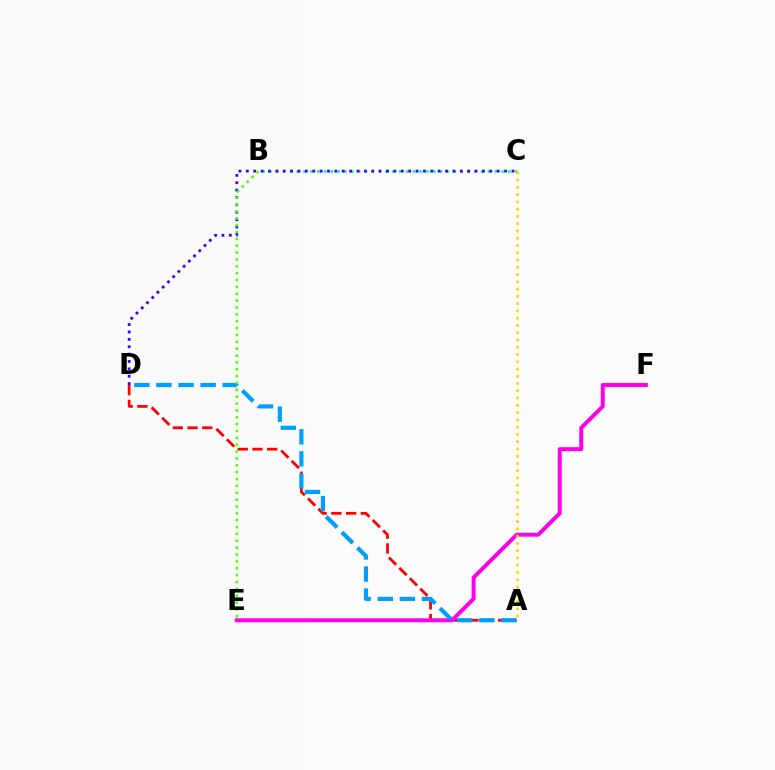{('B', 'C'): [{'color': '#00ff86', 'line_style': 'dotted', 'thickness': 1.86}], ('A', 'D'): [{'color': '#ff0000', 'line_style': 'dashed', 'thickness': 2.0}, {'color': '#009eff', 'line_style': 'dashed', 'thickness': 3.0}], ('E', 'F'): [{'color': '#ff00ed', 'line_style': 'solid', 'thickness': 2.86}], ('C', 'D'): [{'color': '#3700ff', 'line_style': 'dotted', 'thickness': 2.0}], ('B', 'E'): [{'color': '#4fff00', 'line_style': 'dotted', 'thickness': 1.86}], ('A', 'C'): [{'color': '#ffd500', 'line_style': 'dotted', 'thickness': 1.97}]}